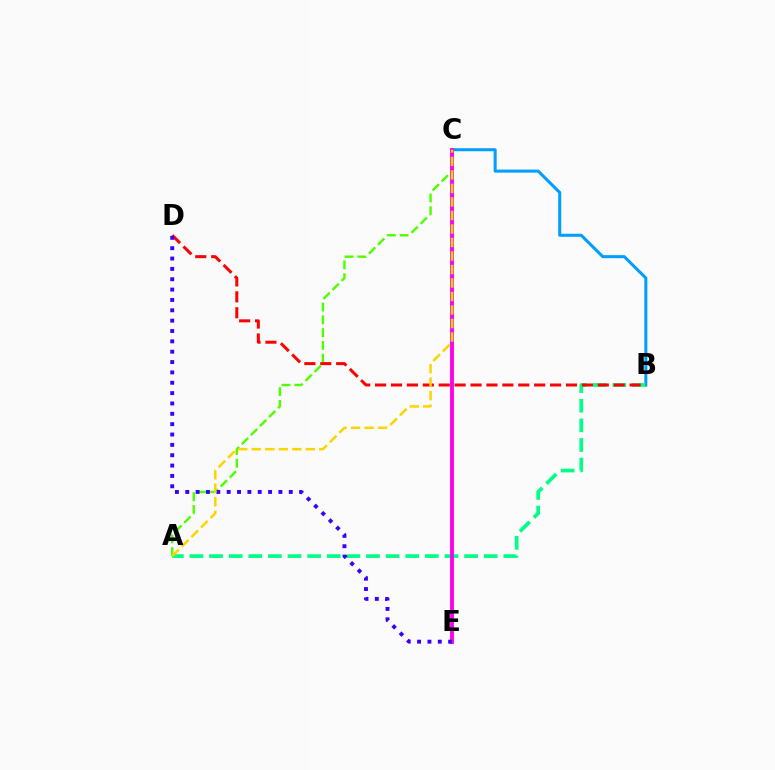{('B', 'C'): [{'color': '#009eff', 'line_style': 'solid', 'thickness': 2.18}], ('A', 'B'): [{'color': '#00ff86', 'line_style': 'dashed', 'thickness': 2.66}], ('A', 'C'): [{'color': '#4fff00', 'line_style': 'dashed', 'thickness': 1.74}, {'color': '#ffd500', 'line_style': 'dashed', 'thickness': 1.84}], ('B', 'D'): [{'color': '#ff0000', 'line_style': 'dashed', 'thickness': 2.16}], ('C', 'E'): [{'color': '#ff00ed', 'line_style': 'solid', 'thickness': 2.79}], ('D', 'E'): [{'color': '#3700ff', 'line_style': 'dotted', 'thickness': 2.81}]}